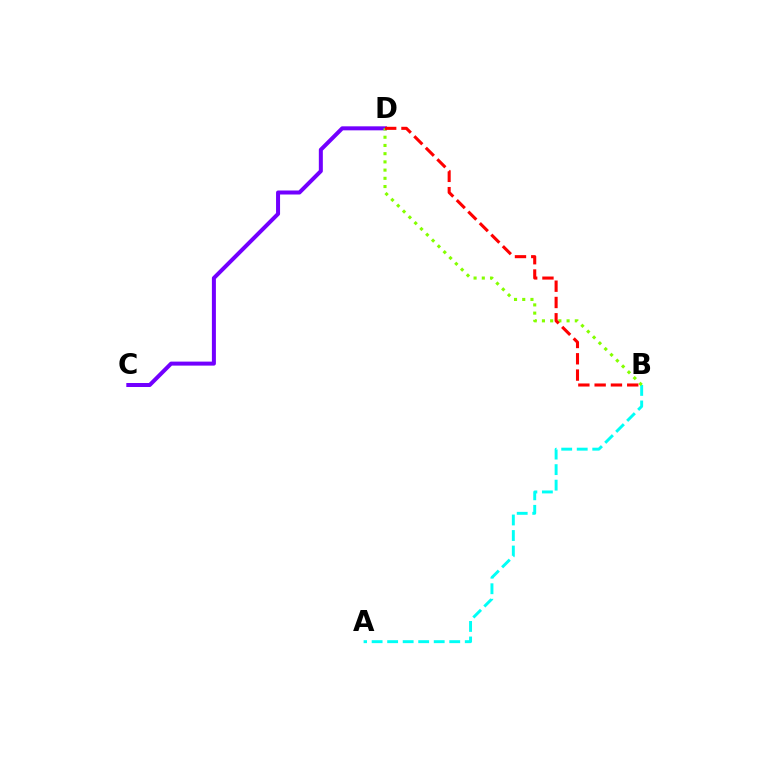{('A', 'B'): [{'color': '#00fff6', 'line_style': 'dashed', 'thickness': 2.11}], ('C', 'D'): [{'color': '#7200ff', 'line_style': 'solid', 'thickness': 2.89}], ('B', 'D'): [{'color': '#84ff00', 'line_style': 'dotted', 'thickness': 2.23}, {'color': '#ff0000', 'line_style': 'dashed', 'thickness': 2.21}]}